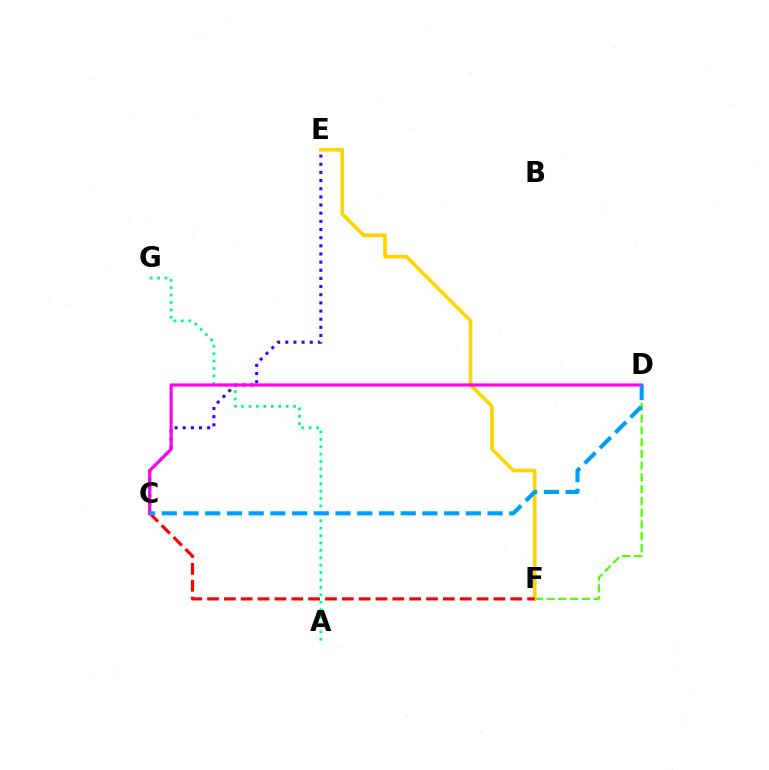{('D', 'F'): [{'color': '#4fff00', 'line_style': 'dashed', 'thickness': 1.6}], ('C', 'E'): [{'color': '#3700ff', 'line_style': 'dotted', 'thickness': 2.22}], ('E', 'F'): [{'color': '#ffd500', 'line_style': 'solid', 'thickness': 2.63}], ('A', 'G'): [{'color': '#00ff86', 'line_style': 'dotted', 'thickness': 2.01}], ('C', 'D'): [{'color': '#ff00ed', 'line_style': 'solid', 'thickness': 2.26}, {'color': '#009eff', 'line_style': 'dashed', 'thickness': 2.95}], ('C', 'F'): [{'color': '#ff0000', 'line_style': 'dashed', 'thickness': 2.29}]}